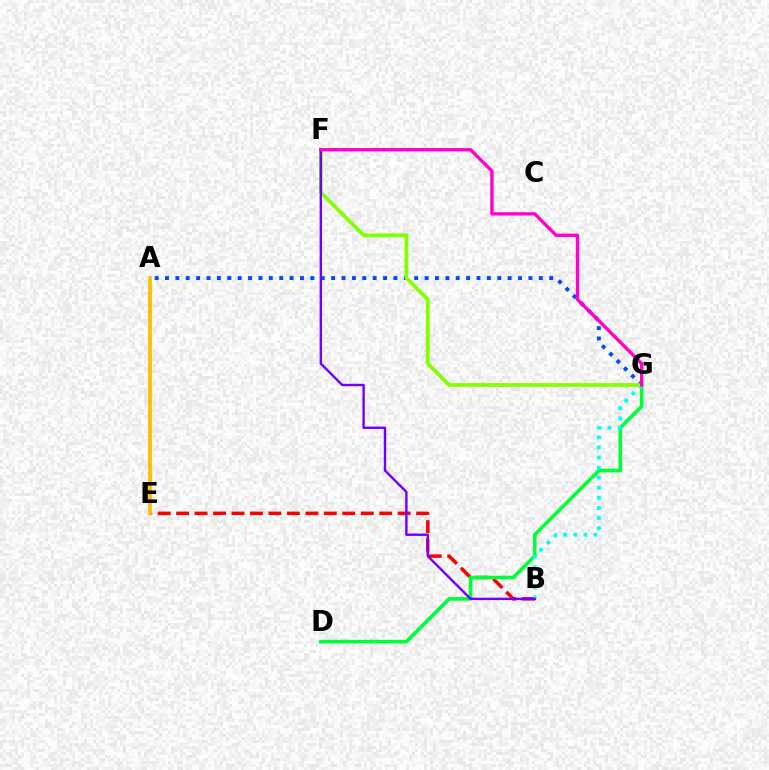{('B', 'E'): [{'color': '#ff0000', 'line_style': 'dashed', 'thickness': 2.51}], ('D', 'G'): [{'color': '#00ff39', 'line_style': 'solid', 'thickness': 2.61}], ('A', 'G'): [{'color': '#004bff', 'line_style': 'dotted', 'thickness': 2.82}], ('B', 'G'): [{'color': '#00fff6', 'line_style': 'dotted', 'thickness': 2.74}], ('F', 'G'): [{'color': '#84ff00', 'line_style': 'solid', 'thickness': 2.71}, {'color': '#ff00cf', 'line_style': 'solid', 'thickness': 2.41}], ('B', 'F'): [{'color': '#7200ff', 'line_style': 'solid', 'thickness': 1.74}], ('A', 'E'): [{'color': '#ffbd00', 'line_style': 'solid', 'thickness': 2.69}]}